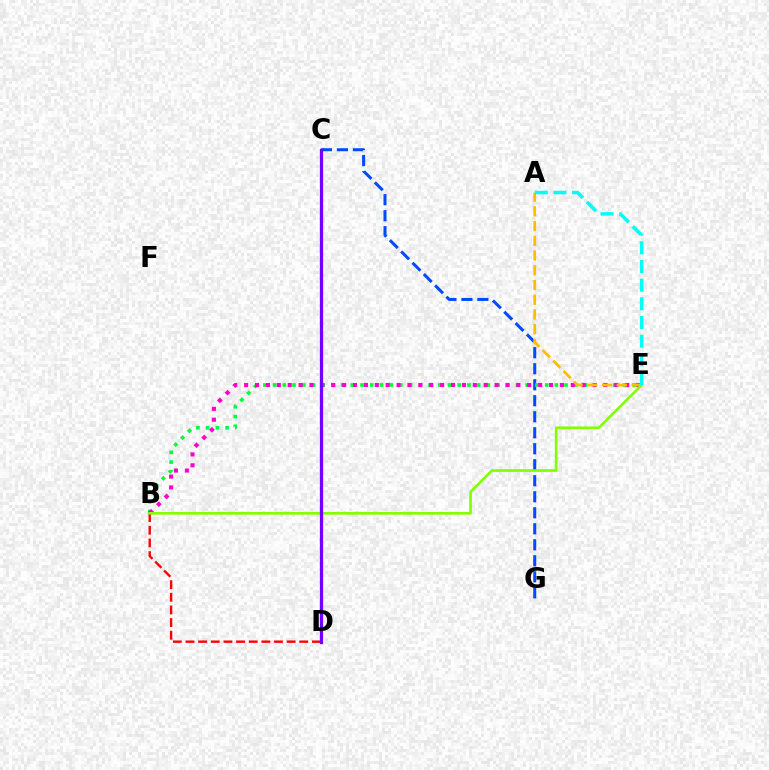{('B', 'D'): [{'color': '#ff0000', 'line_style': 'dashed', 'thickness': 1.72}], ('C', 'G'): [{'color': '#004bff', 'line_style': 'dashed', 'thickness': 2.17}], ('B', 'E'): [{'color': '#00ff39', 'line_style': 'dotted', 'thickness': 2.64}, {'color': '#ff00cf', 'line_style': 'dotted', 'thickness': 2.96}, {'color': '#84ff00', 'line_style': 'solid', 'thickness': 1.9}], ('A', 'E'): [{'color': '#ffbd00', 'line_style': 'dashed', 'thickness': 2.0}, {'color': '#00fff6', 'line_style': 'dashed', 'thickness': 2.54}], ('C', 'D'): [{'color': '#7200ff', 'line_style': 'solid', 'thickness': 2.34}]}